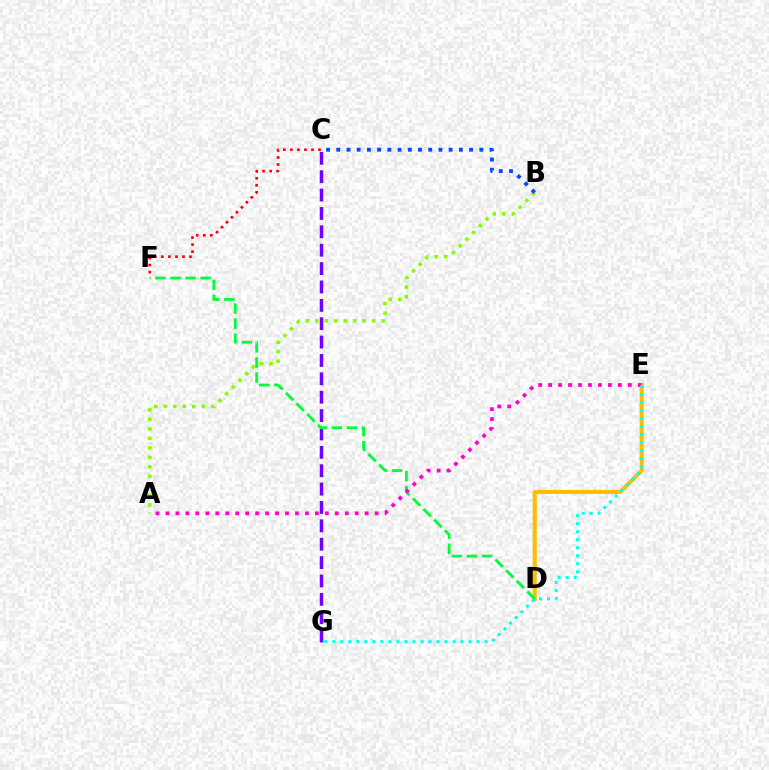{('C', 'F'): [{'color': '#ff0000', 'line_style': 'dotted', 'thickness': 1.91}], ('D', 'E'): [{'color': '#ffbd00', 'line_style': 'solid', 'thickness': 2.94}], ('C', 'G'): [{'color': '#7200ff', 'line_style': 'dashed', 'thickness': 2.5}], ('A', 'B'): [{'color': '#84ff00', 'line_style': 'dotted', 'thickness': 2.58}], ('D', 'F'): [{'color': '#00ff39', 'line_style': 'dashed', 'thickness': 2.05}], ('B', 'C'): [{'color': '#004bff', 'line_style': 'dotted', 'thickness': 2.78}], ('A', 'E'): [{'color': '#ff00cf', 'line_style': 'dotted', 'thickness': 2.71}], ('E', 'G'): [{'color': '#00fff6', 'line_style': 'dotted', 'thickness': 2.18}]}